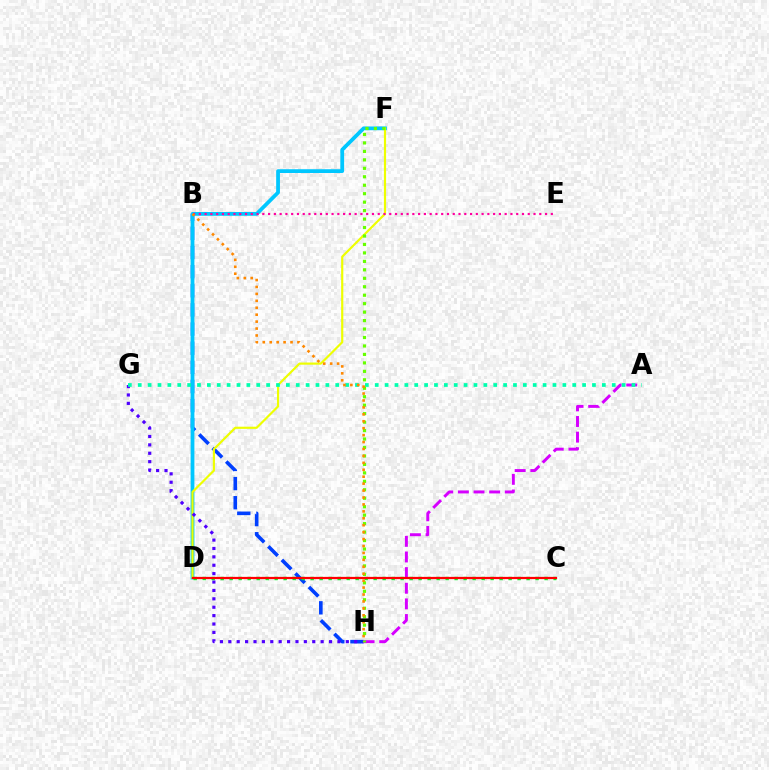{('B', 'H'): [{'color': '#003fff', 'line_style': 'dashed', 'thickness': 2.6}, {'color': '#ff8800', 'line_style': 'dotted', 'thickness': 1.88}], ('D', 'F'): [{'color': '#00c7ff', 'line_style': 'solid', 'thickness': 2.72}, {'color': '#eeff00', 'line_style': 'solid', 'thickness': 1.56}], ('G', 'H'): [{'color': '#4f00ff', 'line_style': 'dotted', 'thickness': 2.28}], ('A', 'H'): [{'color': '#d600ff', 'line_style': 'dashed', 'thickness': 2.12}], ('A', 'G'): [{'color': '#00ffaf', 'line_style': 'dotted', 'thickness': 2.68}], ('B', 'E'): [{'color': '#ff00a0', 'line_style': 'dotted', 'thickness': 1.57}], ('F', 'H'): [{'color': '#66ff00', 'line_style': 'dotted', 'thickness': 2.3}], ('C', 'D'): [{'color': '#00ff27', 'line_style': 'dotted', 'thickness': 2.44}, {'color': '#ff0000', 'line_style': 'solid', 'thickness': 1.61}]}